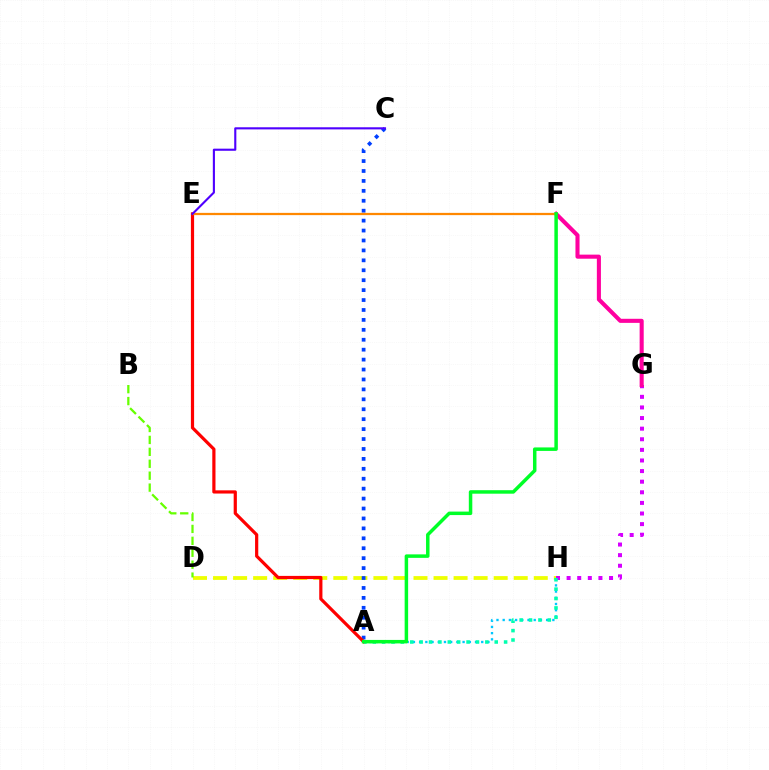{('D', 'H'): [{'color': '#eeff00', 'line_style': 'dashed', 'thickness': 2.72}], ('G', 'H'): [{'color': '#d600ff', 'line_style': 'dotted', 'thickness': 2.88}], ('A', 'C'): [{'color': '#003fff', 'line_style': 'dotted', 'thickness': 2.7}], ('A', 'E'): [{'color': '#ff0000', 'line_style': 'solid', 'thickness': 2.3}], ('F', 'G'): [{'color': '#ff00a0', 'line_style': 'solid', 'thickness': 2.94}], ('A', 'H'): [{'color': '#00c7ff', 'line_style': 'dotted', 'thickness': 1.69}, {'color': '#00ffaf', 'line_style': 'dotted', 'thickness': 2.55}], ('E', 'F'): [{'color': '#ff8800', 'line_style': 'solid', 'thickness': 1.62}], ('C', 'E'): [{'color': '#4f00ff', 'line_style': 'solid', 'thickness': 1.53}], ('B', 'D'): [{'color': '#66ff00', 'line_style': 'dashed', 'thickness': 1.62}], ('A', 'F'): [{'color': '#00ff27', 'line_style': 'solid', 'thickness': 2.51}]}